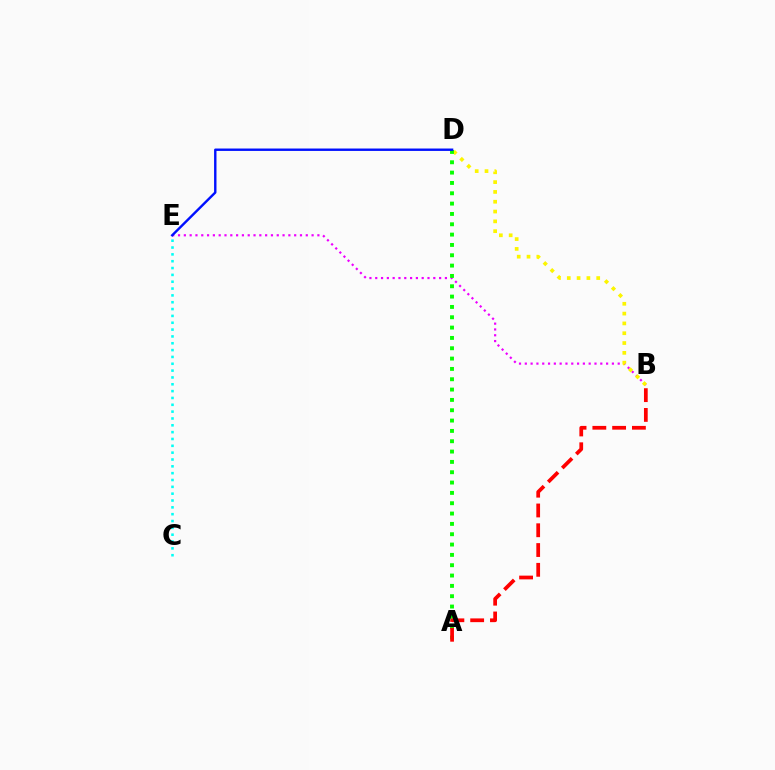{('C', 'E'): [{'color': '#00fff6', 'line_style': 'dotted', 'thickness': 1.86}], ('B', 'E'): [{'color': '#ee00ff', 'line_style': 'dotted', 'thickness': 1.58}], ('B', 'D'): [{'color': '#fcf500', 'line_style': 'dotted', 'thickness': 2.67}], ('A', 'D'): [{'color': '#08ff00', 'line_style': 'dotted', 'thickness': 2.81}], ('A', 'B'): [{'color': '#ff0000', 'line_style': 'dashed', 'thickness': 2.69}], ('D', 'E'): [{'color': '#0010ff', 'line_style': 'solid', 'thickness': 1.73}]}